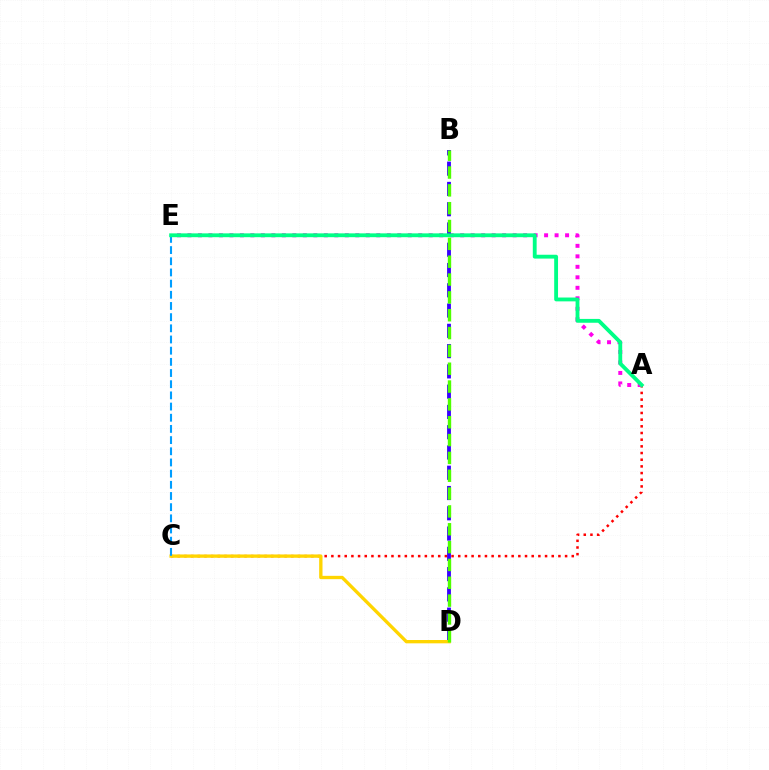{('A', 'C'): [{'color': '#ff0000', 'line_style': 'dotted', 'thickness': 1.81}], ('A', 'E'): [{'color': '#ff00ed', 'line_style': 'dotted', 'thickness': 2.85}, {'color': '#00ff86', 'line_style': 'solid', 'thickness': 2.76}], ('B', 'D'): [{'color': '#3700ff', 'line_style': 'dashed', 'thickness': 2.75}, {'color': '#4fff00', 'line_style': 'dashed', 'thickness': 2.42}], ('C', 'D'): [{'color': '#ffd500', 'line_style': 'solid', 'thickness': 2.4}], ('C', 'E'): [{'color': '#009eff', 'line_style': 'dashed', 'thickness': 1.52}]}